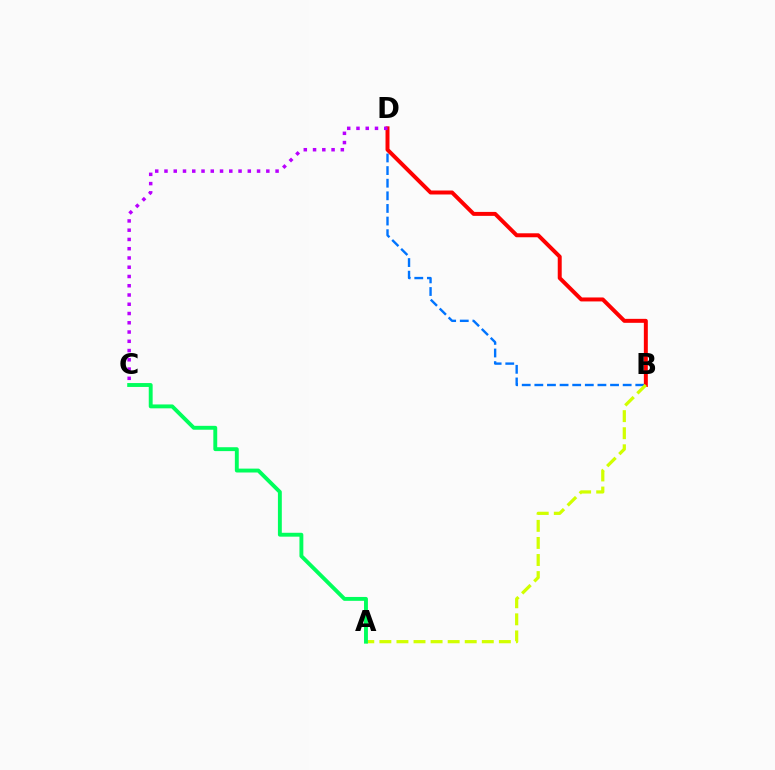{('B', 'D'): [{'color': '#0074ff', 'line_style': 'dashed', 'thickness': 1.71}, {'color': '#ff0000', 'line_style': 'solid', 'thickness': 2.86}], ('A', 'B'): [{'color': '#d1ff00', 'line_style': 'dashed', 'thickness': 2.32}], ('A', 'C'): [{'color': '#00ff5c', 'line_style': 'solid', 'thickness': 2.8}], ('C', 'D'): [{'color': '#b900ff', 'line_style': 'dotted', 'thickness': 2.52}]}